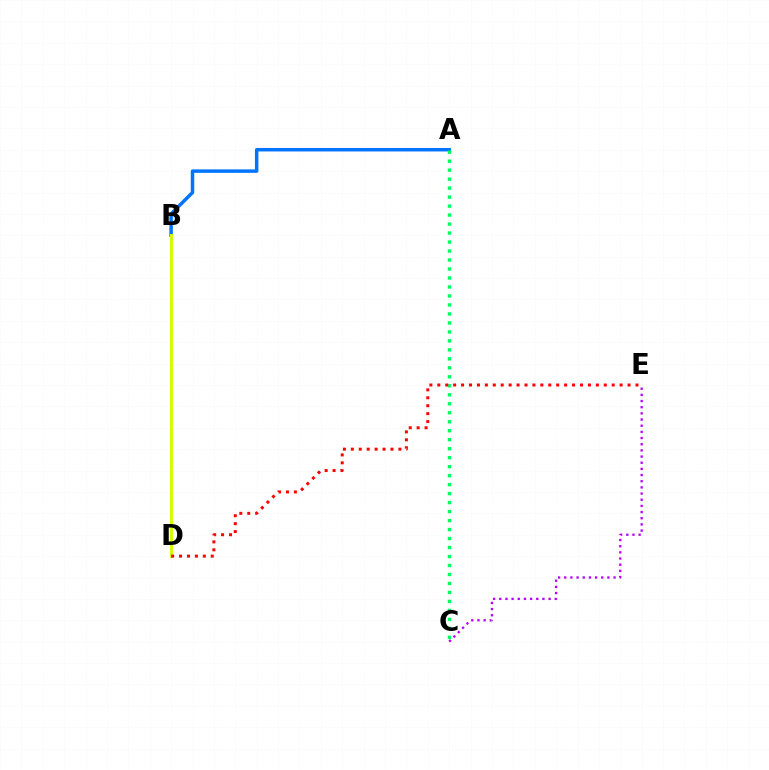{('A', 'B'): [{'color': '#0074ff', 'line_style': 'solid', 'thickness': 2.5}], ('B', 'D'): [{'color': '#d1ff00', 'line_style': 'solid', 'thickness': 2.12}], ('C', 'E'): [{'color': '#b900ff', 'line_style': 'dotted', 'thickness': 1.68}], ('A', 'C'): [{'color': '#00ff5c', 'line_style': 'dotted', 'thickness': 2.44}], ('D', 'E'): [{'color': '#ff0000', 'line_style': 'dotted', 'thickness': 2.15}]}